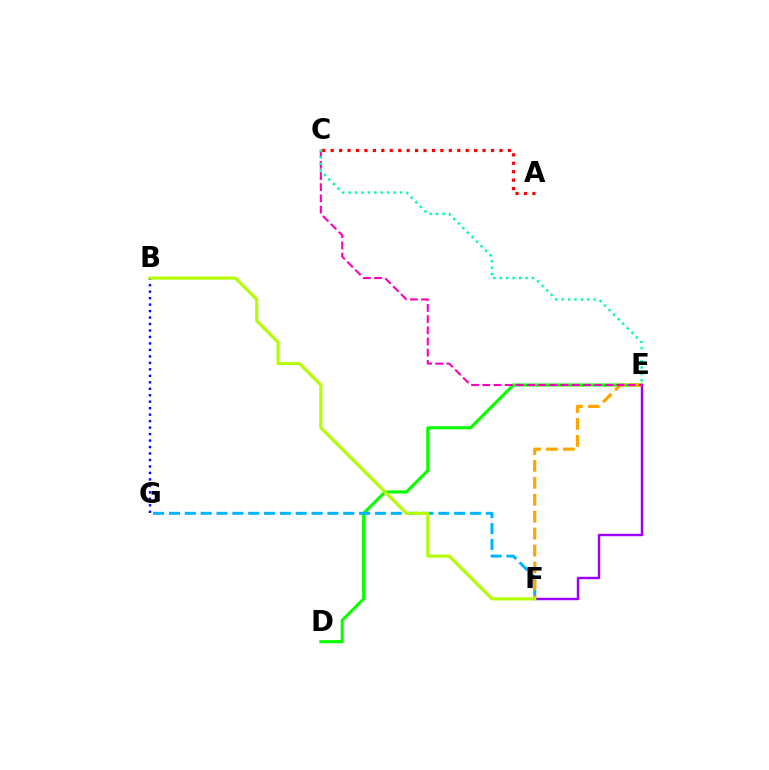{('B', 'G'): [{'color': '#0010ff', 'line_style': 'dotted', 'thickness': 1.76}], ('D', 'E'): [{'color': '#08ff00', 'line_style': 'solid', 'thickness': 2.22}], ('F', 'G'): [{'color': '#00b5ff', 'line_style': 'dashed', 'thickness': 2.15}], ('E', 'F'): [{'color': '#9b00ff', 'line_style': 'solid', 'thickness': 1.76}, {'color': '#ffa500', 'line_style': 'dashed', 'thickness': 2.3}], ('C', 'E'): [{'color': '#ff00bd', 'line_style': 'dashed', 'thickness': 1.52}, {'color': '#00ff9d', 'line_style': 'dotted', 'thickness': 1.75}], ('B', 'F'): [{'color': '#b3ff00', 'line_style': 'solid', 'thickness': 2.24}], ('A', 'C'): [{'color': '#ff0000', 'line_style': 'dotted', 'thickness': 2.29}]}